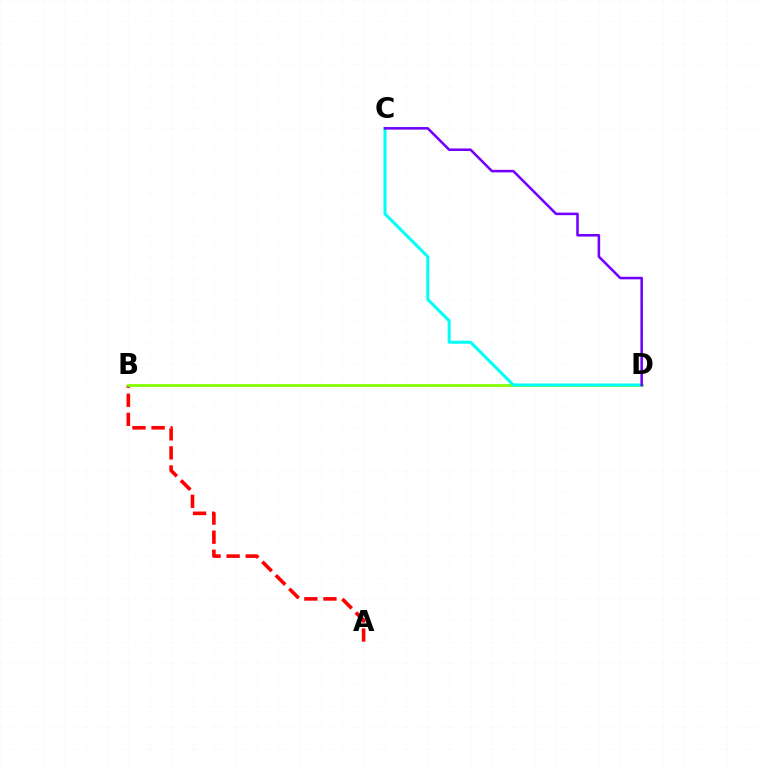{('A', 'B'): [{'color': '#ff0000', 'line_style': 'dashed', 'thickness': 2.59}], ('B', 'D'): [{'color': '#84ff00', 'line_style': 'solid', 'thickness': 2.0}], ('C', 'D'): [{'color': '#00fff6', 'line_style': 'solid', 'thickness': 2.18}, {'color': '#7200ff', 'line_style': 'solid', 'thickness': 1.84}]}